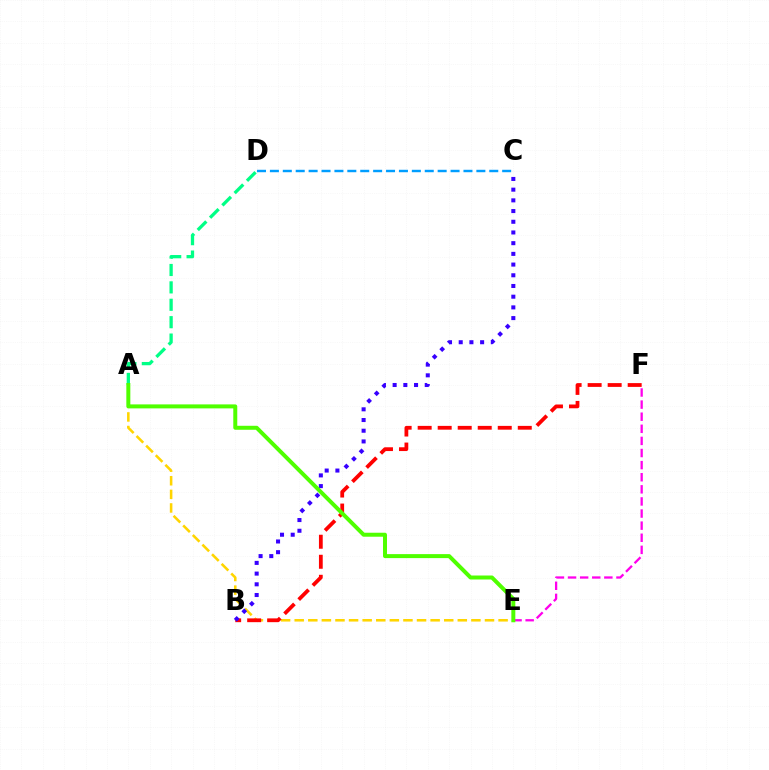{('C', 'D'): [{'color': '#009eff', 'line_style': 'dashed', 'thickness': 1.75}], ('A', 'E'): [{'color': '#ffd500', 'line_style': 'dashed', 'thickness': 1.85}, {'color': '#4fff00', 'line_style': 'solid', 'thickness': 2.87}], ('B', 'F'): [{'color': '#ff0000', 'line_style': 'dashed', 'thickness': 2.72}], ('A', 'D'): [{'color': '#00ff86', 'line_style': 'dashed', 'thickness': 2.36}], ('E', 'F'): [{'color': '#ff00ed', 'line_style': 'dashed', 'thickness': 1.64}], ('B', 'C'): [{'color': '#3700ff', 'line_style': 'dotted', 'thickness': 2.91}]}